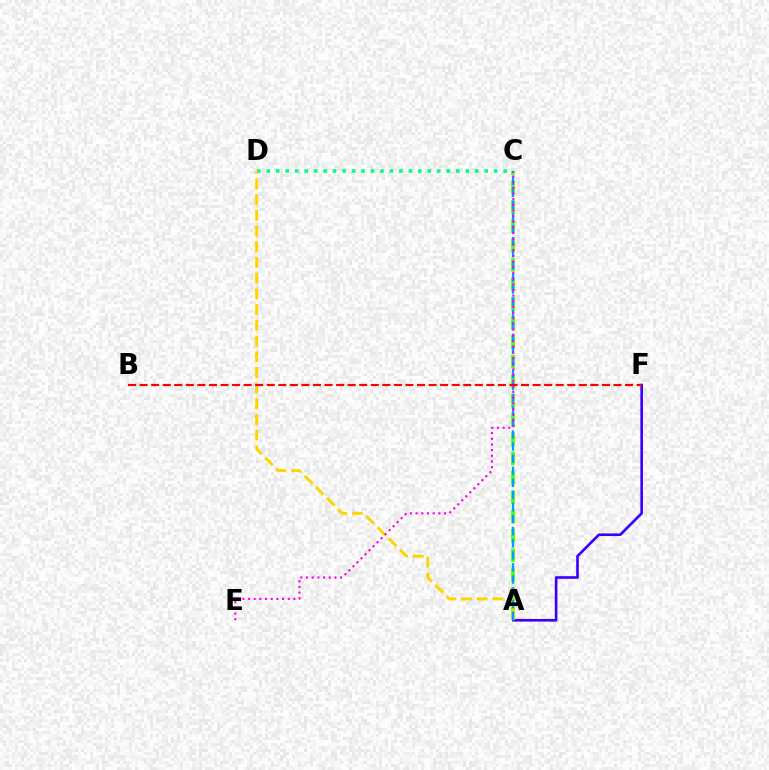{('A', 'C'): [{'color': '#4fff00', 'line_style': 'dashed', 'thickness': 2.63}, {'color': '#009eff', 'line_style': 'dashed', 'thickness': 1.64}], ('C', 'D'): [{'color': '#00ff86', 'line_style': 'dotted', 'thickness': 2.57}], ('A', 'F'): [{'color': '#3700ff', 'line_style': 'solid', 'thickness': 1.89}], ('A', 'D'): [{'color': '#ffd500', 'line_style': 'dashed', 'thickness': 2.13}], ('C', 'E'): [{'color': '#ff00ed', 'line_style': 'dotted', 'thickness': 1.54}], ('B', 'F'): [{'color': '#ff0000', 'line_style': 'dashed', 'thickness': 1.57}]}